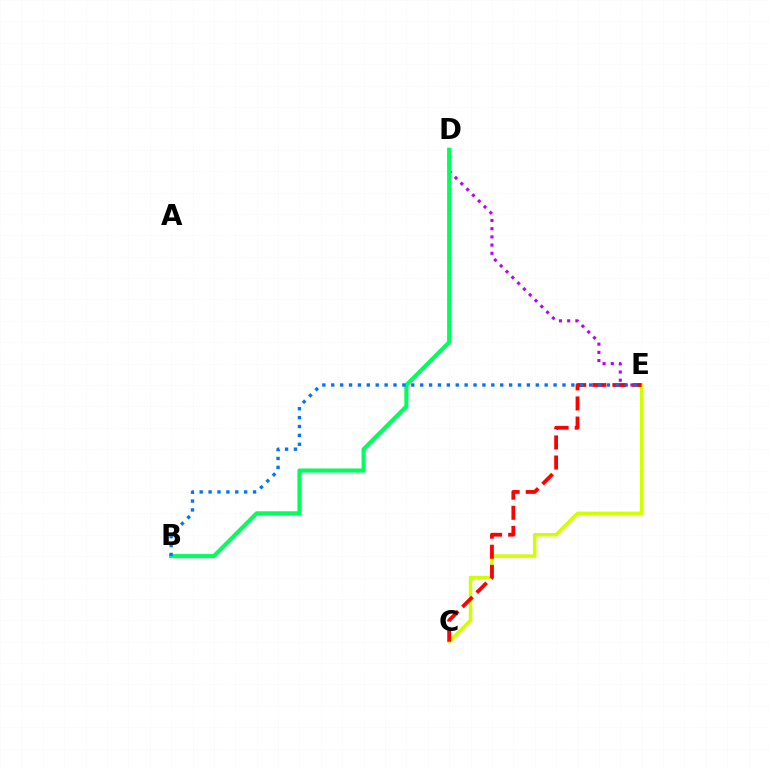{('D', 'E'): [{'color': '#b900ff', 'line_style': 'dotted', 'thickness': 2.23}], ('C', 'E'): [{'color': '#d1ff00', 'line_style': 'solid', 'thickness': 2.53}, {'color': '#ff0000', 'line_style': 'dashed', 'thickness': 2.73}], ('B', 'D'): [{'color': '#00ff5c', 'line_style': 'solid', 'thickness': 2.96}], ('B', 'E'): [{'color': '#0074ff', 'line_style': 'dotted', 'thickness': 2.42}]}